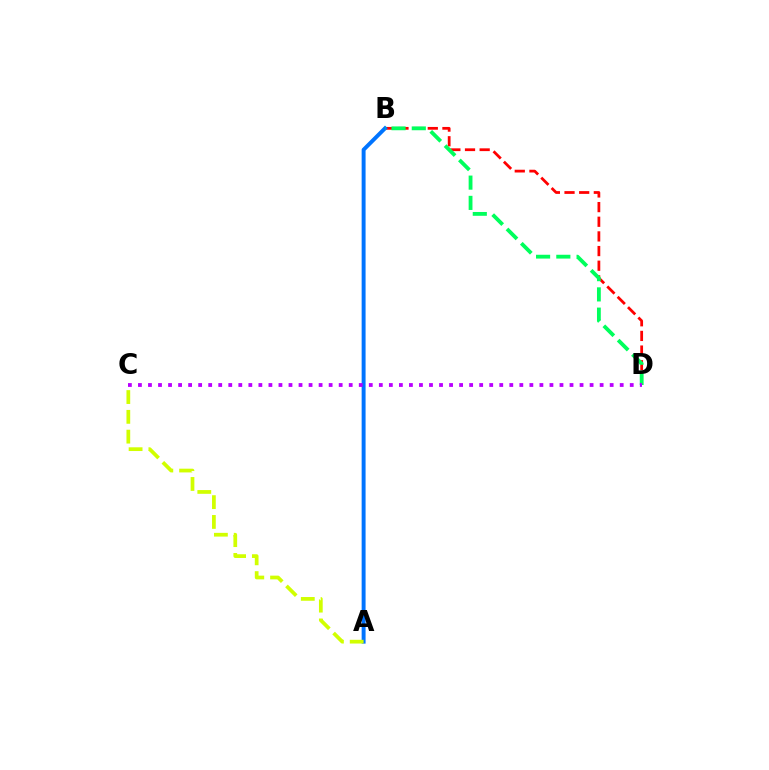{('B', 'D'): [{'color': '#ff0000', 'line_style': 'dashed', 'thickness': 1.99}, {'color': '#00ff5c', 'line_style': 'dashed', 'thickness': 2.75}], ('A', 'B'): [{'color': '#0074ff', 'line_style': 'solid', 'thickness': 2.83}], ('A', 'C'): [{'color': '#d1ff00', 'line_style': 'dashed', 'thickness': 2.69}], ('C', 'D'): [{'color': '#b900ff', 'line_style': 'dotted', 'thickness': 2.73}]}